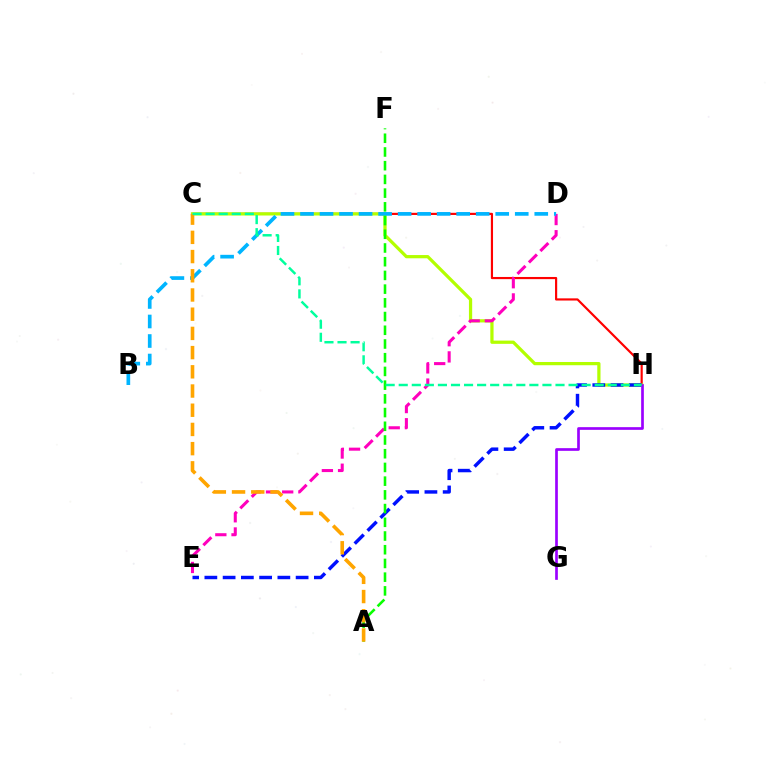{('C', 'H'): [{'color': '#ff0000', 'line_style': 'solid', 'thickness': 1.56}, {'color': '#b3ff00', 'line_style': 'solid', 'thickness': 2.33}, {'color': '#00ff9d', 'line_style': 'dashed', 'thickness': 1.77}], ('D', 'E'): [{'color': '#ff00bd', 'line_style': 'dashed', 'thickness': 2.2}], ('B', 'D'): [{'color': '#00b5ff', 'line_style': 'dashed', 'thickness': 2.65}], ('E', 'H'): [{'color': '#0010ff', 'line_style': 'dashed', 'thickness': 2.48}], ('G', 'H'): [{'color': '#9b00ff', 'line_style': 'solid', 'thickness': 1.93}], ('A', 'F'): [{'color': '#08ff00', 'line_style': 'dashed', 'thickness': 1.86}], ('A', 'C'): [{'color': '#ffa500', 'line_style': 'dashed', 'thickness': 2.61}]}